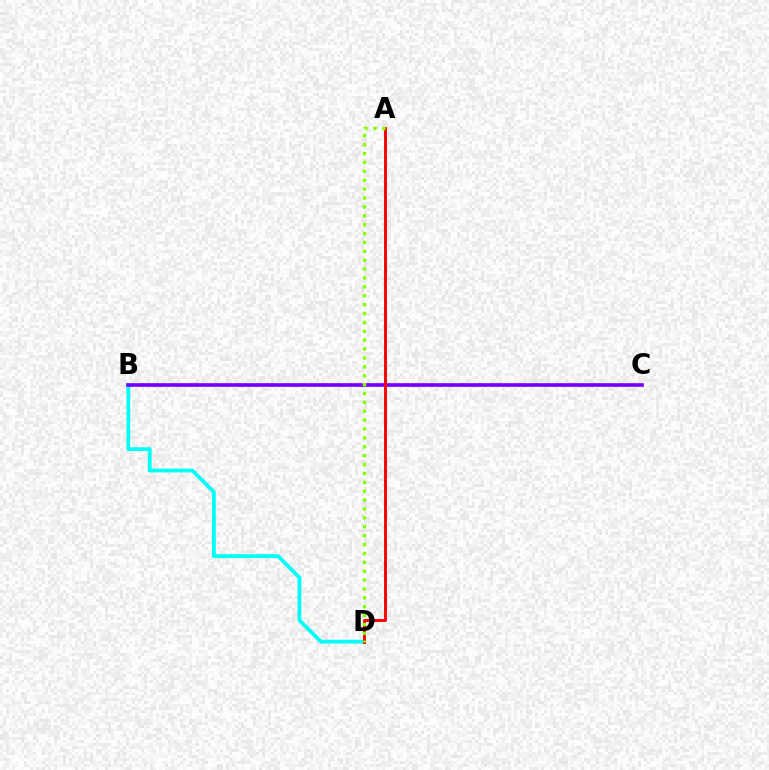{('B', 'D'): [{'color': '#00fff6', 'line_style': 'solid', 'thickness': 2.73}], ('B', 'C'): [{'color': '#7200ff', 'line_style': 'solid', 'thickness': 2.62}], ('A', 'D'): [{'color': '#ff0000', 'line_style': 'solid', 'thickness': 2.09}, {'color': '#84ff00', 'line_style': 'dotted', 'thickness': 2.41}]}